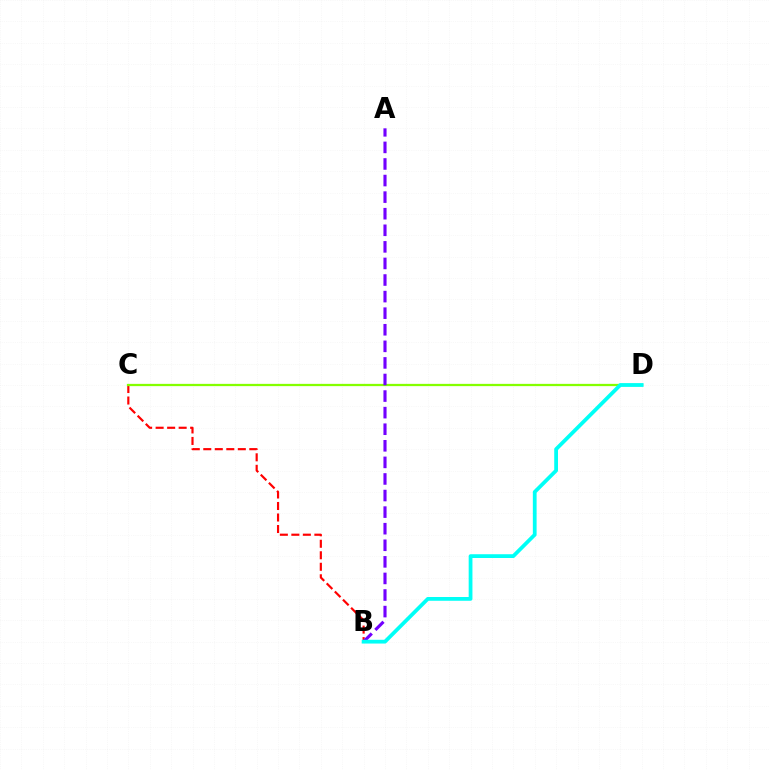{('B', 'C'): [{'color': '#ff0000', 'line_style': 'dashed', 'thickness': 1.56}], ('C', 'D'): [{'color': '#84ff00', 'line_style': 'solid', 'thickness': 1.63}], ('A', 'B'): [{'color': '#7200ff', 'line_style': 'dashed', 'thickness': 2.25}], ('B', 'D'): [{'color': '#00fff6', 'line_style': 'solid', 'thickness': 2.71}]}